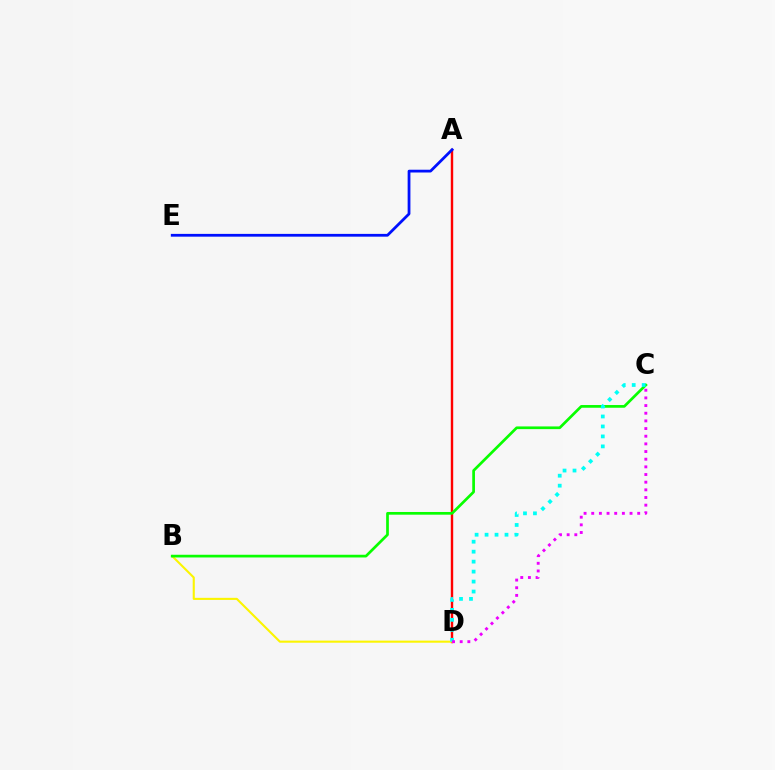{('A', 'D'): [{'color': '#ff0000', 'line_style': 'solid', 'thickness': 1.73}], ('A', 'E'): [{'color': '#0010ff', 'line_style': 'solid', 'thickness': 2.0}], ('B', 'D'): [{'color': '#fcf500', 'line_style': 'solid', 'thickness': 1.51}], ('B', 'C'): [{'color': '#08ff00', 'line_style': 'solid', 'thickness': 1.95}], ('C', 'D'): [{'color': '#00fff6', 'line_style': 'dotted', 'thickness': 2.71}, {'color': '#ee00ff', 'line_style': 'dotted', 'thickness': 2.08}]}